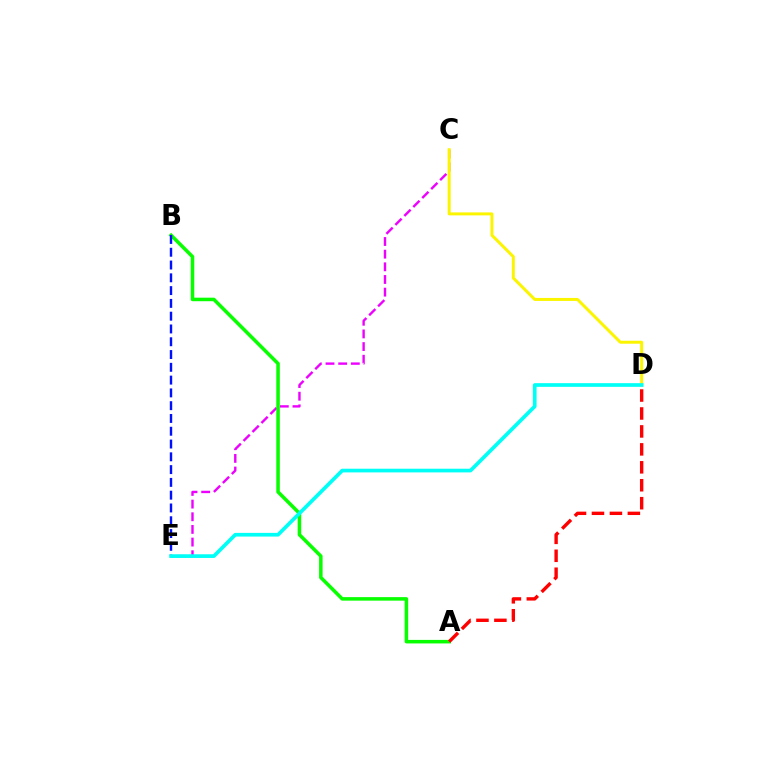{('C', 'E'): [{'color': '#ee00ff', 'line_style': 'dashed', 'thickness': 1.72}], ('A', 'B'): [{'color': '#08ff00', 'line_style': 'solid', 'thickness': 2.54}], ('C', 'D'): [{'color': '#fcf500', 'line_style': 'solid', 'thickness': 2.15}], ('B', 'E'): [{'color': '#0010ff', 'line_style': 'dashed', 'thickness': 1.74}], ('A', 'D'): [{'color': '#ff0000', 'line_style': 'dashed', 'thickness': 2.44}], ('D', 'E'): [{'color': '#00fff6', 'line_style': 'solid', 'thickness': 2.65}]}